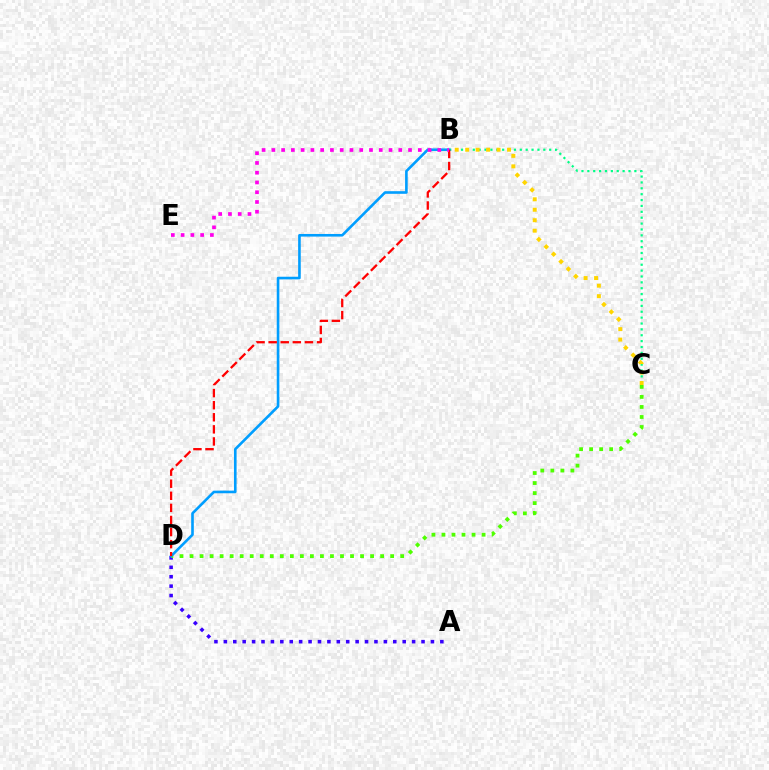{('A', 'D'): [{'color': '#3700ff', 'line_style': 'dotted', 'thickness': 2.56}], ('B', 'C'): [{'color': '#00ff86', 'line_style': 'dotted', 'thickness': 1.6}, {'color': '#ffd500', 'line_style': 'dotted', 'thickness': 2.84}], ('C', 'D'): [{'color': '#4fff00', 'line_style': 'dotted', 'thickness': 2.73}], ('B', 'D'): [{'color': '#009eff', 'line_style': 'solid', 'thickness': 1.89}, {'color': '#ff0000', 'line_style': 'dashed', 'thickness': 1.64}], ('B', 'E'): [{'color': '#ff00ed', 'line_style': 'dotted', 'thickness': 2.65}]}